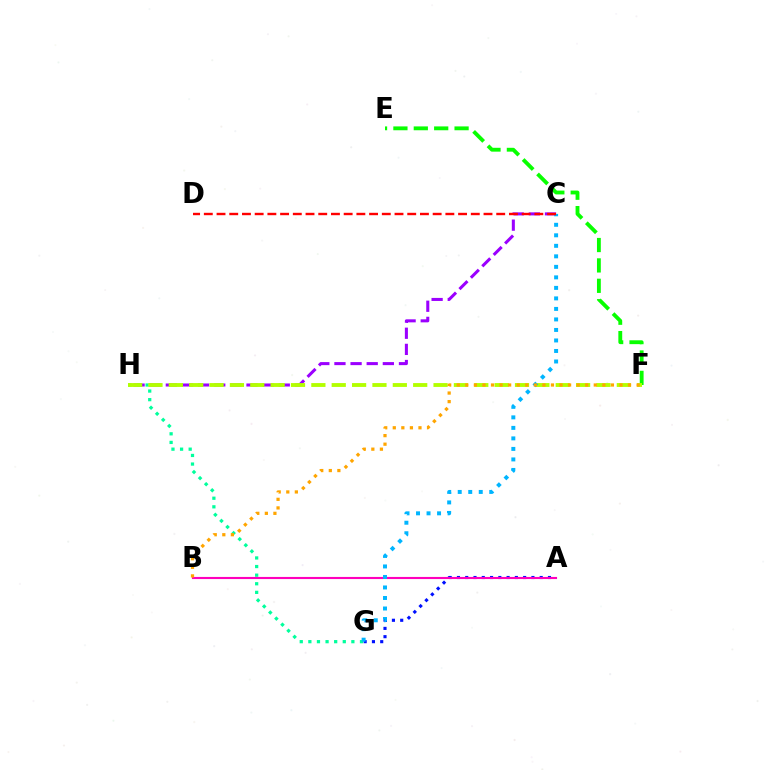{('A', 'G'): [{'color': '#0010ff', 'line_style': 'dotted', 'thickness': 2.25}], ('E', 'F'): [{'color': '#08ff00', 'line_style': 'dashed', 'thickness': 2.77}], ('C', 'H'): [{'color': '#9b00ff', 'line_style': 'dashed', 'thickness': 2.19}], ('G', 'H'): [{'color': '#00ff9d', 'line_style': 'dotted', 'thickness': 2.34}], ('A', 'B'): [{'color': '#ff00bd', 'line_style': 'solid', 'thickness': 1.52}], ('F', 'H'): [{'color': '#b3ff00', 'line_style': 'dashed', 'thickness': 2.77}], ('C', 'G'): [{'color': '#00b5ff', 'line_style': 'dotted', 'thickness': 2.86}], ('C', 'D'): [{'color': '#ff0000', 'line_style': 'dashed', 'thickness': 1.73}], ('B', 'F'): [{'color': '#ffa500', 'line_style': 'dotted', 'thickness': 2.33}]}